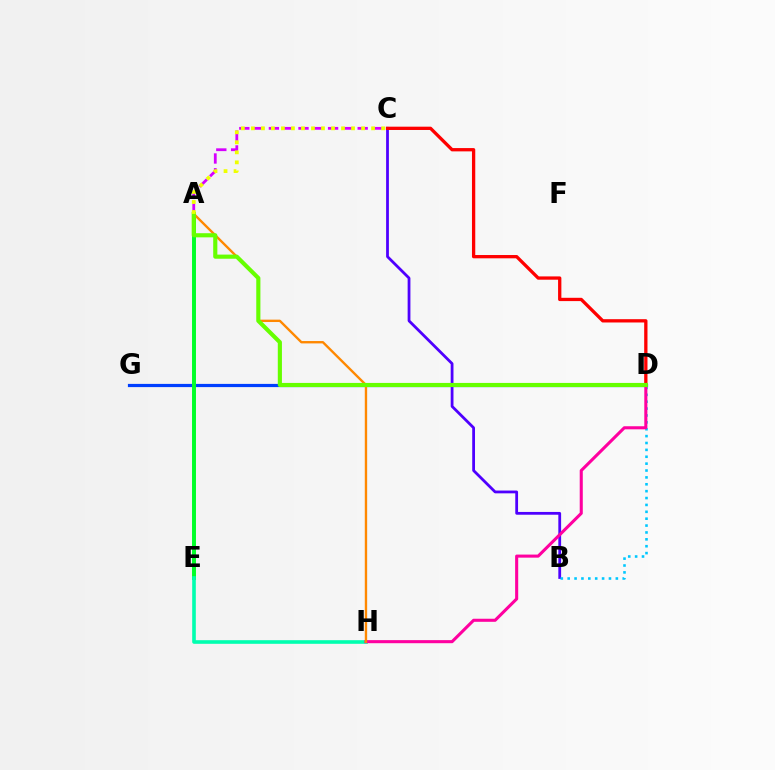{('D', 'G'): [{'color': '#003fff', 'line_style': 'solid', 'thickness': 2.3}], ('A', 'C'): [{'color': '#d600ff', 'line_style': 'dashed', 'thickness': 2.01}, {'color': '#eeff00', 'line_style': 'dotted', 'thickness': 2.72}], ('A', 'E'): [{'color': '#00ff27', 'line_style': 'solid', 'thickness': 2.84}], ('E', 'H'): [{'color': '#00ffaf', 'line_style': 'solid', 'thickness': 2.61}], ('B', 'C'): [{'color': '#4f00ff', 'line_style': 'solid', 'thickness': 2.0}], ('C', 'D'): [{'color': '#ff0000', 'line_style': 'solid', 'thickness': 2.37}], ('B', 'D'): [{'color': '#00c7ff', 'line_style': 'dotted', 'thickness': 1.87}], ('D', 'H'): [{'color': '#ff00a0', 'line_style': 'solid', 'thickness': 2.21}], ('A', 'H'): [{'color': '#ff8800', 'line_style': 'solid', 'thickness': 1.71}], ('A', 'D'): [{'color': '#66ff00', 'line_style': 'solid', 'thickness': 2.98}]}